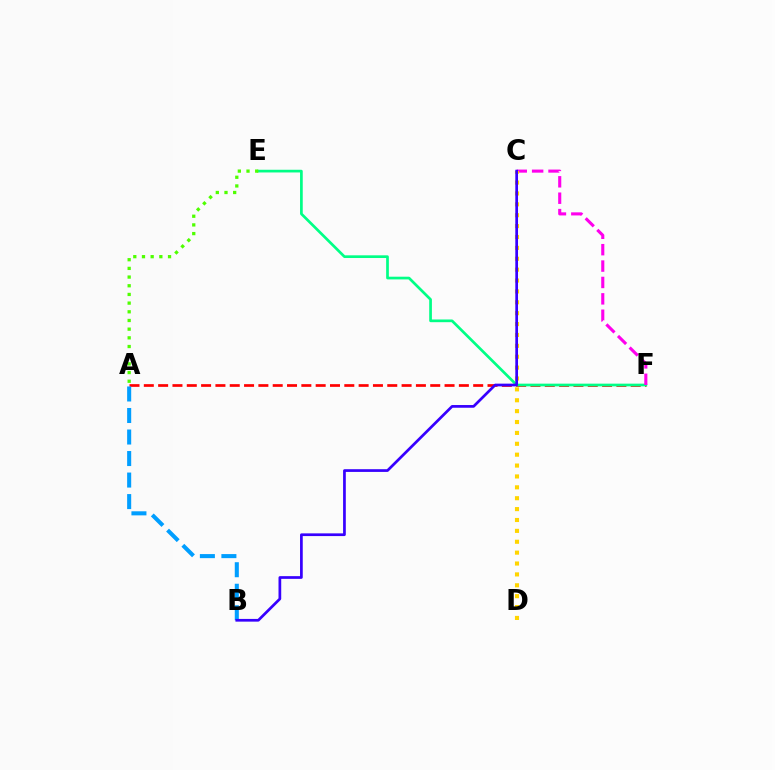{('A', 'F'): [{'color': '#ff0000', 'line_style': 'dashed', 'thickness': 1.95}], ('E', 'F'): [{'color': '#00ff86', 'line_style': 'solid', 'thickness': 1.94}], ('A', 'E'): [{'color': '#4fff00', 'line_style': 'dotted', 'thickness': 2.36}], ('C', 'F'): [{'color': '#ff00ed', 'line_style': 'dashed', 'thickness': 2.23}], ('C', 'D'): [{'color': '#ffd500', 'line_style': 'dotted', 'thickness': 2.96}], ('A', 'B'): [{'color': '#009eff', 'line_style': 'dashed', 'thickness': 2.92}], ('B', 'C'): [{'color': '#3700ff', 'line_style': 'solid', 'thickness': 1.95}]}